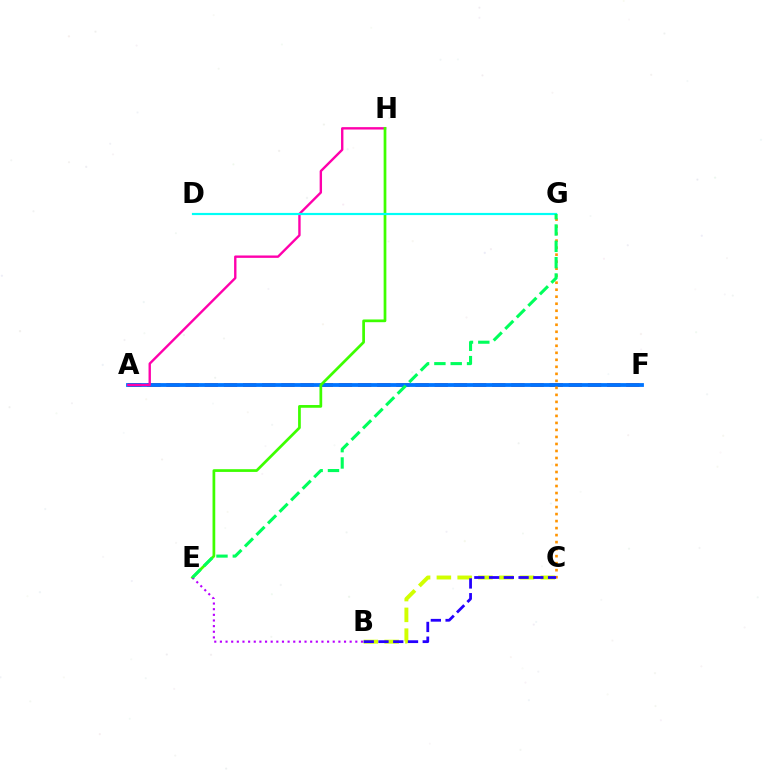{('A', 'F'): [{'color': '#ff0000', 'line_style': 'dashed', 'thickness': 2.6}, {'color': '#0074ff', 'line_style': 'solid', 'thickness': 2.74}], ('A', 'H'): [{'color': '#ff00ac', 'line_style': 'solid', 'thickness': 1.72}], ('E', 'H'): [{'color': '#3dff00', 'line_style': 'solid', 'thickness': 1.96}], ('B', 'C'): [{'color': '#d1ff00', 'line_style': 'dashed', 'thickness': 2.82}, {'color': '#2500ff', 'line_style': 'dashed', 'thickness': 2.0}], ('C', 'G'): [{'color': '#ff9400', 'line_style': 'dotted', 'thickness': 1.9}], ('D', 'G'): [{'color': '#00fff6', 'line_style': 'solid', 'thickness': 1.57}], ('B', 'E'): [{'color': '#b900ff', 'line_style': 'dotted', 'thickness': 1.53}], ('E', 'G'): [{'color': '#00ff5c', 'line_style': 'dashed', 'thickness': 2.22}]}